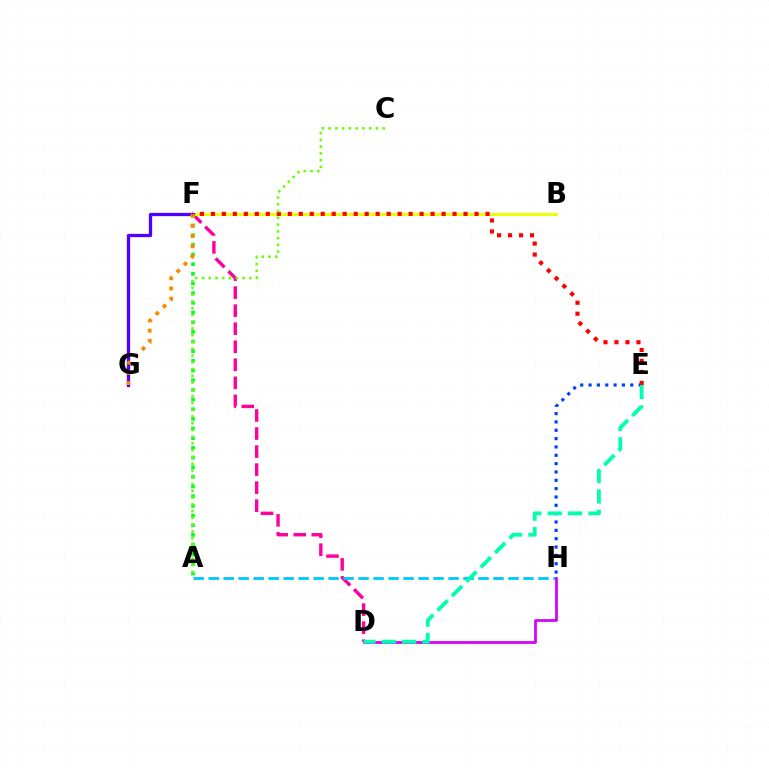{('D', 'F'): [{'color': '#ff00a0', 'line_style': 'dashed', 'thickness': 2.45}], ('A', 'H'): [{'color': '#00c7ff', 'line_style': 'dashed', 'thickness': 2.04}], ('B', 'F'): [{'color': '#eeff00', 'line_style': 'solid', 'thickness': 2.17}], ('F', 'G'): [{'color': '#4f00ff', 'line_style': 'solid', 'thickness': 2.37}, {'color': '#ff8800', 'line_style': 'dotted', 'thickness': 2.77}], ('E', 'H'): [{'color': '#003fff', 'line_style': 'dotted', 'thickness': 2.27}], ('A', 'F'): [{'color': '#00ff27', 'line_style': 'dotted', 'thickness': 2.63}], ('D', 'H'): [{'color': '#d600ff', 'line_style': 'solid', 'thickness': 1.98}], ('E', 'F'): [{'color': '#ff0000', 'line_style': 'dotted', 'thickness': 2.98}], ('D', 'E'): [{'color': '#00ffaf', 'line_style': 'dashed', 'thickness': 2.76}], ('A', 'C'): [{'color': '#66ff00', 'line_style': 'dotted', 'thickness': 1.84}]}